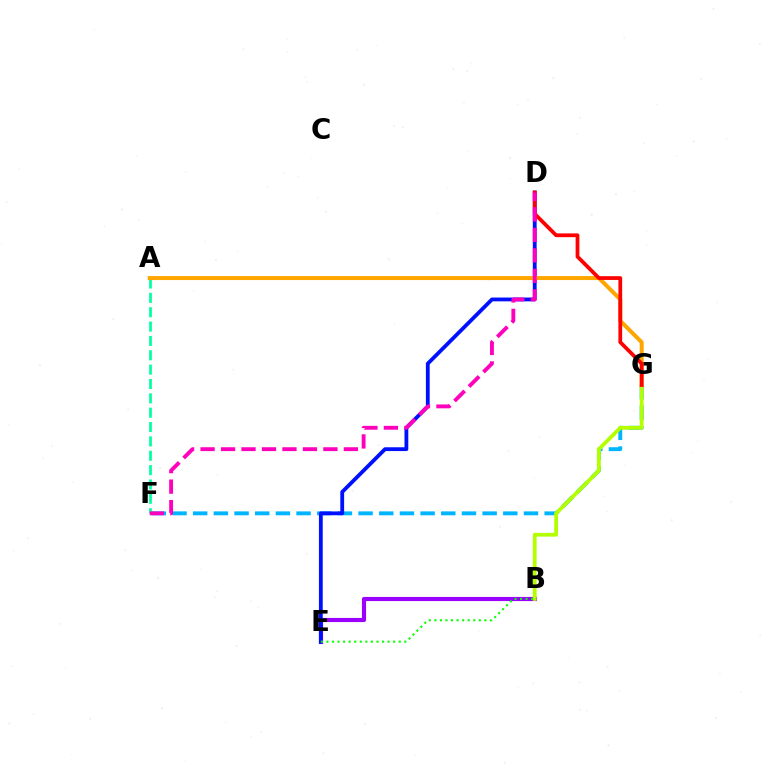{('B', 'E'): [{'color': '#9b00ff', 'line_style': 'solid', 'thickness': 2.97}, {'color': '#08ff00', 'line_style': 'dotted', 'thickness': 1.51}], ('F', 'G'): [{'color': '#00b5ff', 'line_style': 'dashed', 'thickness': 2.81}], ('B', 'G'): [{'color': '#b3ff00', 'line_style': 'solid', 'thickness': 2.73}], ('A', 'F'): [{'color': '#00ff9d', 'line_style': 'dashed', 'thickness': 1.95}], ('D', 'E'): [{'color': '#0010ff', 'line_style': 'solid', 'thickness': 2.74}], ('A', 'G'): [{'color': '#ffa500', 'line_style': 'solid', 'thickness': 2.88}], ('D', 'G'): [{'color': '#ff0000', 'line_style': 'solid', 'thickness': 2.71}], ('D', 'F'): [{'color': '#ff00bd', 'line_style': 'dashed', 'thickness': 2.78}]}